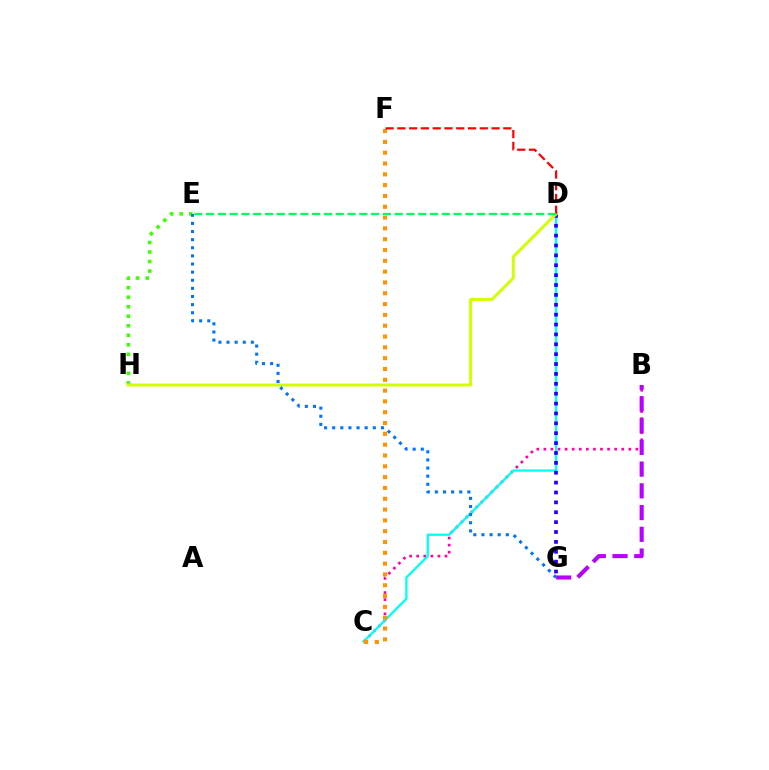{('B', 'C'): [{'color': '#ff00ac', 'line_style': 'dotted', 'thickness': 1.92}], ('C', 'D'): [{'color': '#00fff6', 'line_style': 'solid', 'thickness': 1.66}], ('D', 'G'): [{'color': '#2500ff', 'line_style': 'dotted', 'thickness': 2.68}], ('E', 'H'): [{'color': '#3dff00', 'line_style': 'dotted', 'thickness': 2.58}], ('C', 'F'): [{'color': '#ff9400', 'line_style': 'dotted', 'thickness': 2.94}], ('B', 'G'): [{'color': '#b900ff', 'line_style': 'dashed', 'thickness': 2.95}], ('D', 'H'): [{'color': '#d1ff00', 'line_style': 'solid', 'thickness': 2.12}], ('D', 'F'): [{'color': '#ff0000', 'line_style': 'dashed', 'thickness': 1.6}], ('E', 'G'): [{'color': '#0074ff', 'line_style': 'dotted', 'thickness': 2.21}], ('D', 'E'): [{'color': '#00ff5c', 'line_style': 'dashed', 'thickness': 1.6}]}